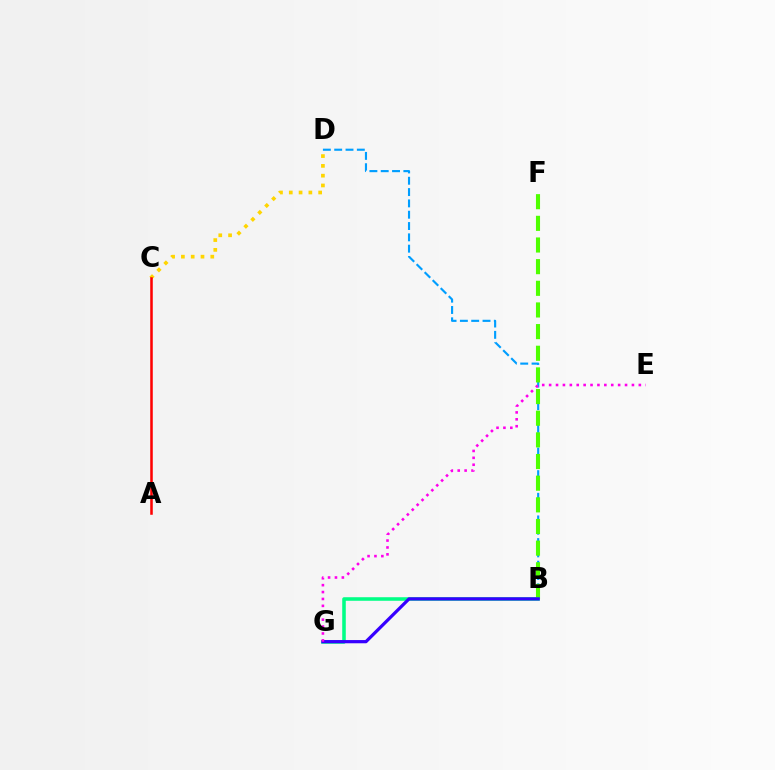{('B', 'D'): [{'color': '#009eff', 'line_style': 'dashed', 'thickness': 1.54}], ('B', 'F'): [{'color': '#4fff00', 'line_style': 'dashed', 'thickness': 2.94}], ('C', 'D'): [{'color': '#ffd500', 'line_style': 'dotted', 'thickness': 2.66}], ('B', 'G'): [{'color': '#00ff86', 'line_style': 'solid', 'thickness': 2.56}, {'color': '#3700ff', 'line_style': 'solid', 'thickness': 2.32}], ('E', 'G'): [{'color': '#ff00ed', 'line_style': 'dotted', 'thickness': 1.87}], ('A', 'C'): [{'color': '#ff0000', 'line_style': 'solid', 'thickness': 1.83}]}